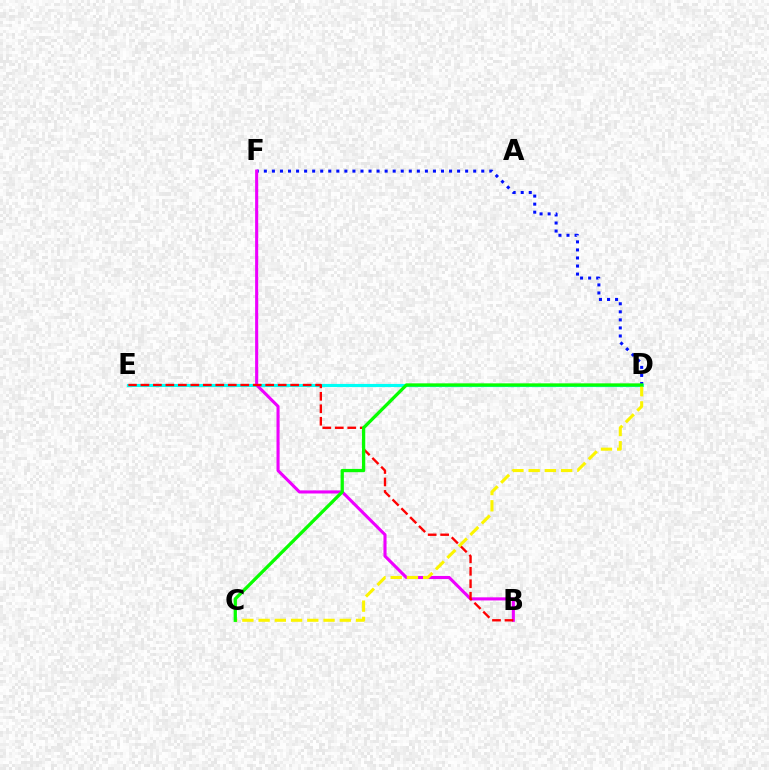{('D', 'F'): [{'color': '#0010ff', 'line_style': 'dotted', 'thickness': 2.19}], ('D', 'E'): [{'color': '#00fff6', 'line_style': 'solid', 'thickness': 2.26}], ('B', 'F'): [{'color': '#ee00ff', 'line_style': 'solid', 'thickness': 2.23}], ('B', 'E'): [{'color': '#ff0000', 'line_style': 'dashed', 'thickness': 1.7}], ('C', 'D'): [{'color': '#fcf500', 'line_style': 'dashed', 'thickness': 2.21}, {'color': '#08ff00', 'line_style': 'solid', 'thickness': 2.36}]}